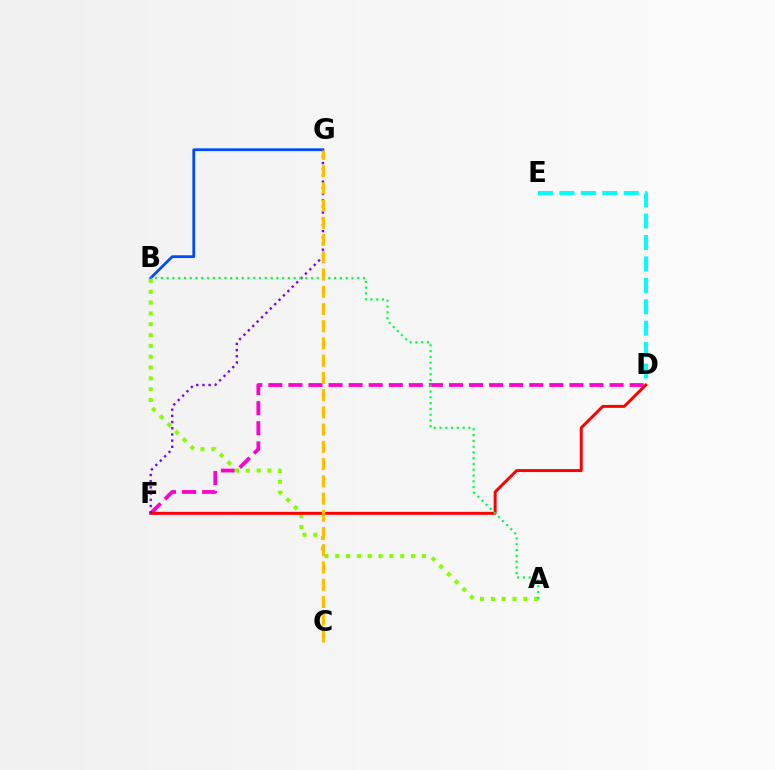{('B', 'G'): [{'color': '#004bff', 'line_style': 'solid', 'thickness': 2.0}], ('D', 'F'): [{'color': '#ff00cf', 'line_style': 'dashed', 'thickness': 2.73}, {'color': '#ff0000', 'line_style': 'solid', 'thickness': 2.13}], ('A', 'B'): [{'color': '#84ff00', 'line_style': 'dotted', 'thickness': 2.94}, {'color': '#00ff39', 'line_style': 'dotted', 'thickness': 1.57}], ('D', 'E'): [{'color': '#00fff6', 'line_style': 'dashed', 'thickness': 2.91}], ('F', 'G'): [{'color': '#7200ff', 'line_style': 'dotted', 'thickness': 1.68}], ('C', 'G'): [{'color': '#ffbd00', 'line_style': 'dashed', 'thickness': 2.34}]}